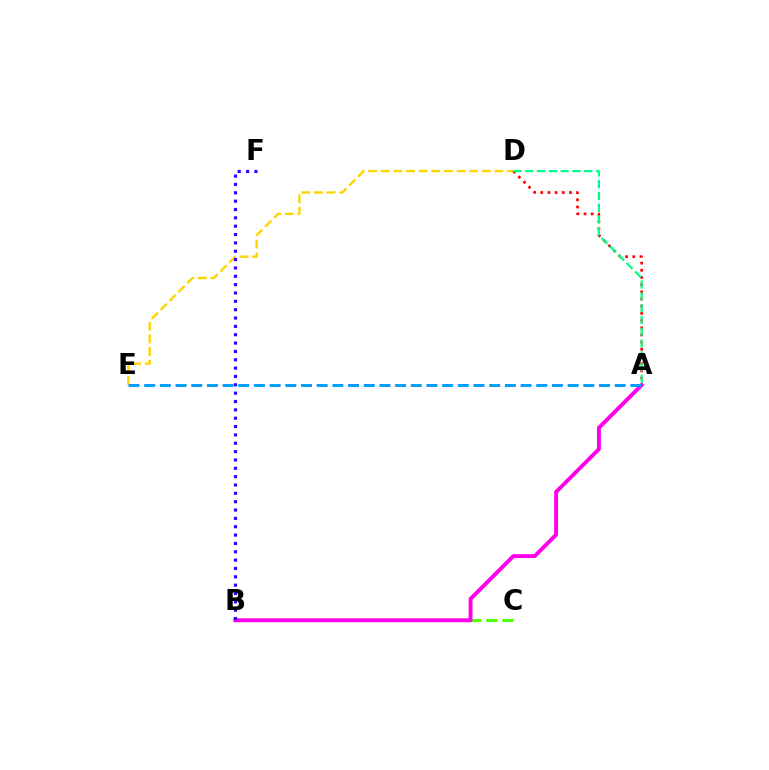{('B', 'C'): [{'color': '#4fff00', 'line_style': 'dashed', 'thickness': 2.17}], ('D', 'E'): [{'color': '#ffd500', 'line_style': 'dashed', 'thickness': 1.71}], ('A', 'D'): [{'color': '#ff0000', 'line_style': 'dotted', 'thickness': 1.95}, {'color': '#00ff86', 'line_style': 'dashed', 'thickness': 1.6}], ('A', 'B'): [{'color': '#ff00ed', 'line_style': 'solid', 'thickness': 2.81}], ('B', 'F'): [{'color': '#3700ff', 'line_style': 'dotted', 'thickness': 2.27}], ('A', 'E'): [{'color': '#009eff', 'line_style': 'dashed', 'thickness': 2.13}]}